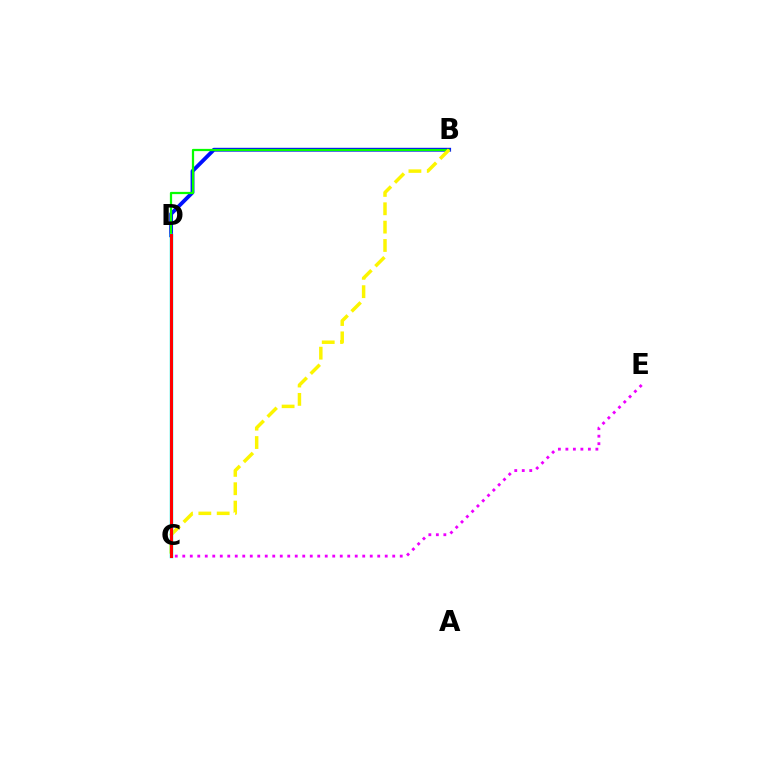{('B', 'D'): [{'color': '#0010ff', 'line_style': 'solid', 'thickness': 2.76}, {'color': '#08ff00', 'line_style': 'solid', 'thickness': 1.61}], ('B', 'C'): [{'color': '#fcf500', 'line_style': 'dashed', 'thickness': 2.49}], ('C', 'D'): [{'color': '#00fff6', 'line_style': 'solid', 'thickness': 2.51}, {'color': '#ff0000', 'line_style': 'solid', 'thickness': 2.19}], ('C', 'E'): [{'color': '#ee00ff', 'line_style': 'dotted', 'thickness': 2.04}]}